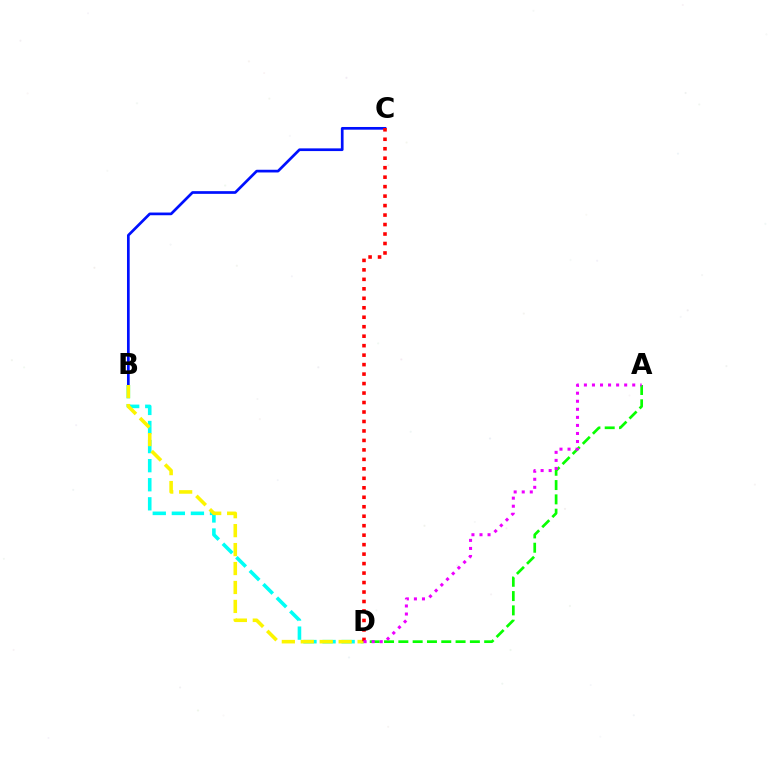{('B', 'D'): [{'color': '#00fff6', 'line_style': 'dashed', 'thickness': 2.59}, {'color': '#fcf500', 'line_style': 'dashed', 'thickness': 2.57}], ('B', 'C'): [{'color': '#0010ff', 'line_style': 'solid', 'thickness': 1.94}], ('A', 'D'): [{'color': '#08ff00', 'line_style': 'dashed', 'thickness': 1.94}, {'color': '#ee00ff', 'line_style': 'dotted', 'thickness': 2.19}], ('C', 'D'): [{'color': '#ff0000', 'line_style': 'dotted', 'thickness': 2.57}]}